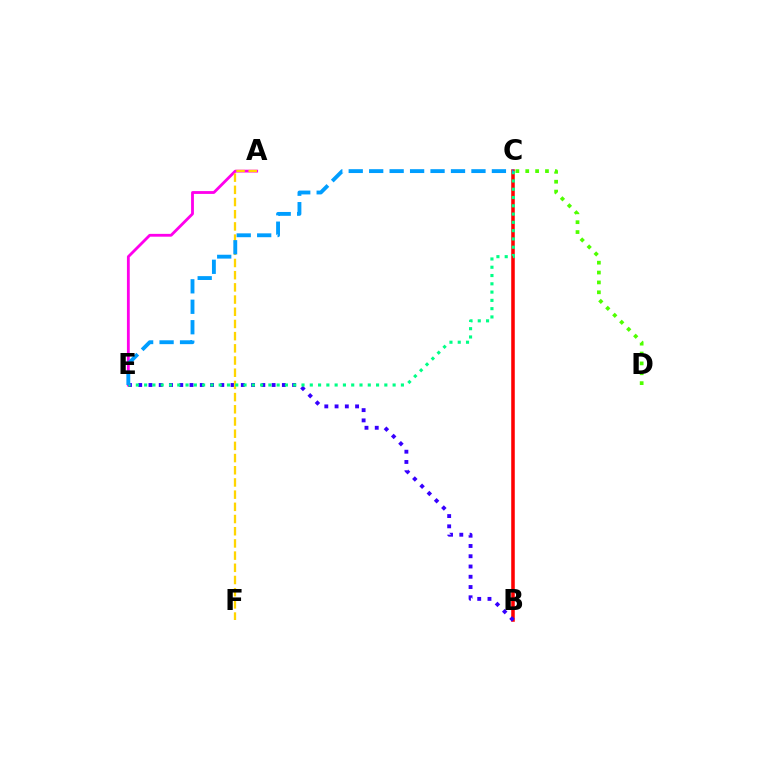{('A', 'E'): [{'color': '#ff00ed', 'line_style': 'solid', 'thickness': 2.03}], ('B', 'C'): [{'color': '#ff0000', 'line_style': 'solid', 'thickness': 2.55}], ('B', 'E'): [{'color': '#3700ff', 'line_style': 'dotted', 'thickness': 2.79}], ('C', 'D'): [{'color': '#4fff00', 'line_style': 'dotted', 'thickness': 2.68}], ('A', 'F'): [{'color': '#ffd500', 'line_style': 'dashed', 'thickness': 1.66}], ('C', 'E'): [{'color': '#00ff86', 'line_style': 'dotted', 'thickness': 2.25}, {'color': '#009eff', 'line_style': 'dashed', 'thickness': 2.78}]}